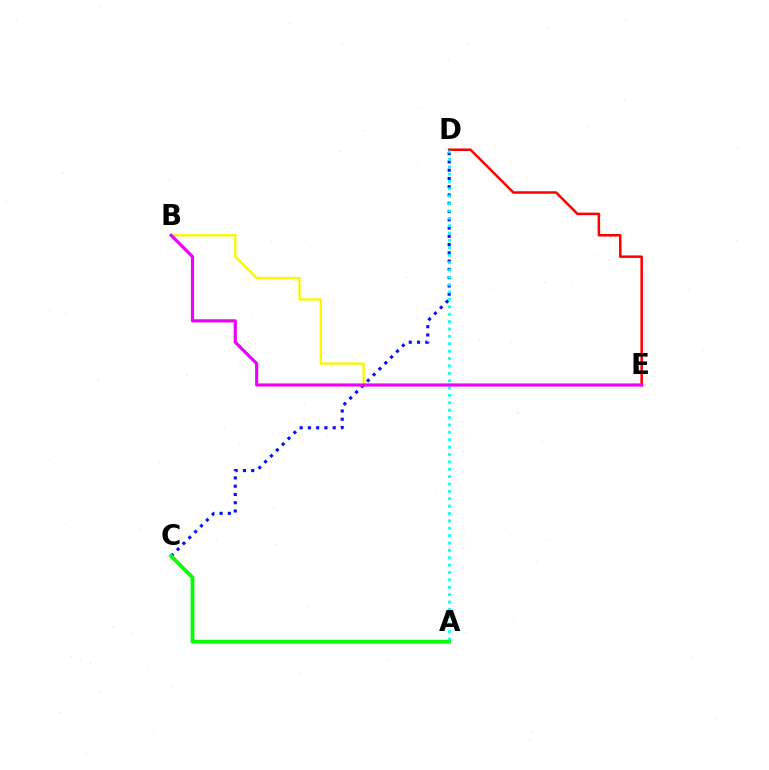{('B', 'E'): [{'color': '#fcf500', 'line_style': 'solid', 'thickness': 1.69}, {'color': '#ee00ff', 'line_style': 'solid', 'thickness': 2.28}], ('C', 'D'): [{'color': '#0010ff', 'line_style': 'dotted', 'thickness': 2.25}], ('D', 'E'): [{'color': '#ff0000', 'line_style': 'solid', 'thickness': 1.82}], ('A', 'C'): [{'color': '#08ff00', 'line_style': 'solid', 'thickness': 2.73}], ('A', 'D'): [{'color': '#00fff6', 'line_style': 'dotted', 'thickness': 2.0}]}